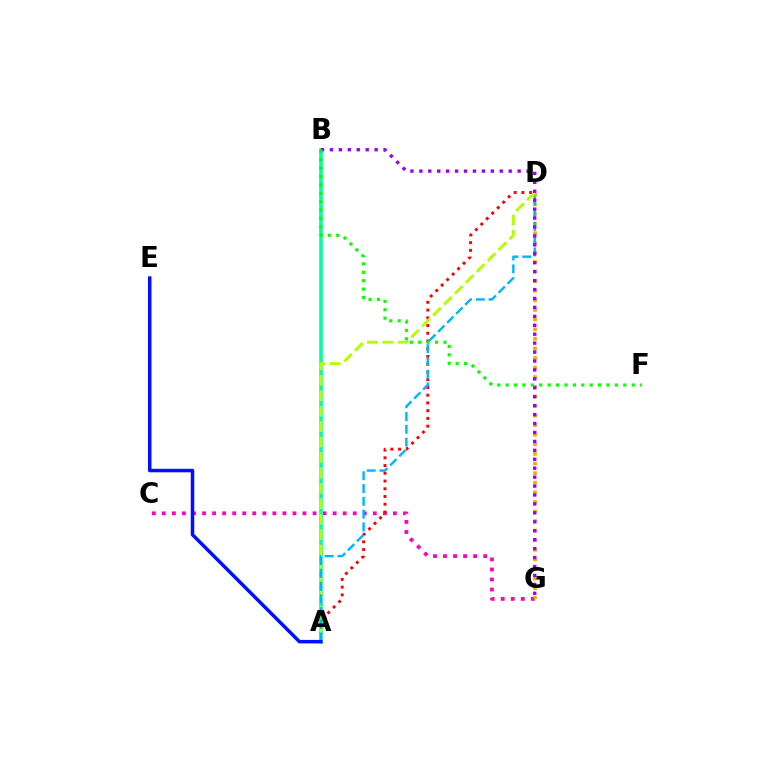{('C', 'G'): [{'color': '#ff00bd', 'line_style': 'dotted', 'thickness': 2.73}], ('D', 'G'): [{'color': '#ffa500', 'line_style': 'dotted', 'thickness': 2.61}], ('A', 'D'): [{'color': '#ff0000', 'line_style': 'dotted', 'thickness': 2.1}, {'color': '#b3ff00', 'line_style': 'dashed', 'thickness': 2.1}, {'color': '#00b5ff', 'line_style': 'dashed', 'thickness': 1.74}], ('A', 'B'): [{'color': '#00ff9d', 'line_style': 'solid', 'thickness': 2.59}], ('A', 'E'): [{'color': '#0010ff', 'line_style': 'solid', 'thickness': 2.52}], ('B', 'G'): [{'color': '#9b00ff', 'line_style': 'dotted', 'thickness': 2.43}], ('B', 'F'): [{'color': '#08ff00', 'line_style': 'dotted', 'thickness': 2.28}]}